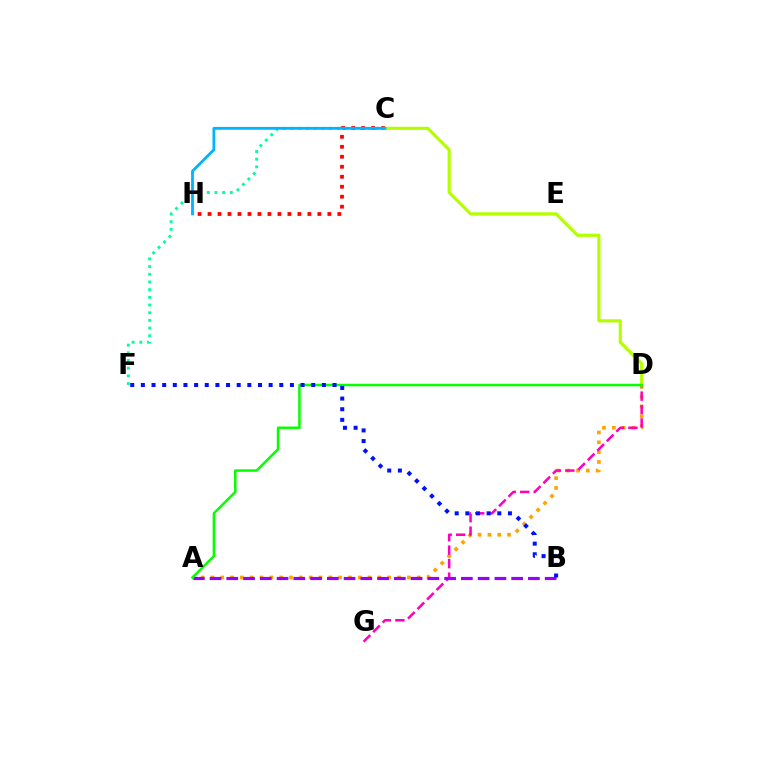{('A', 'D'): [{'color': '#ffa500', 'line_style': 'dotted', 'thickness': 2.67}, {'color': '#08ff00', 'line_style': 'solid', 'thickness': 1.82}], ('C', 'F'): [{'color': '#00ff9d', 'line_style': 'dotted', 'thickness': 2.09}], ('D', 'G'): [{'color': '#ff00bd', 'line_style': 'dashed', 'thickness': 1.83}], ('C', 'H'): [{'color': '#ff0000', 'line_style': 'dotted', 'thickness': 2.71}, {'color': '#00b5ff', 'line_style': 'solid', 'thickness': 2.03}], ('C', 'D'): [{'color': '#b3ff00', 'line_style': 'solid', 'thickness': 2.28}], ('A', 'B'): [{'color': '#9b00ff', 'line_style': 'dashed', 'thickness': 2.28}], ('B', 'F'): [{'color': '#0010ff', 'line_style': 'dotted', 'thickness': 2.89}]}